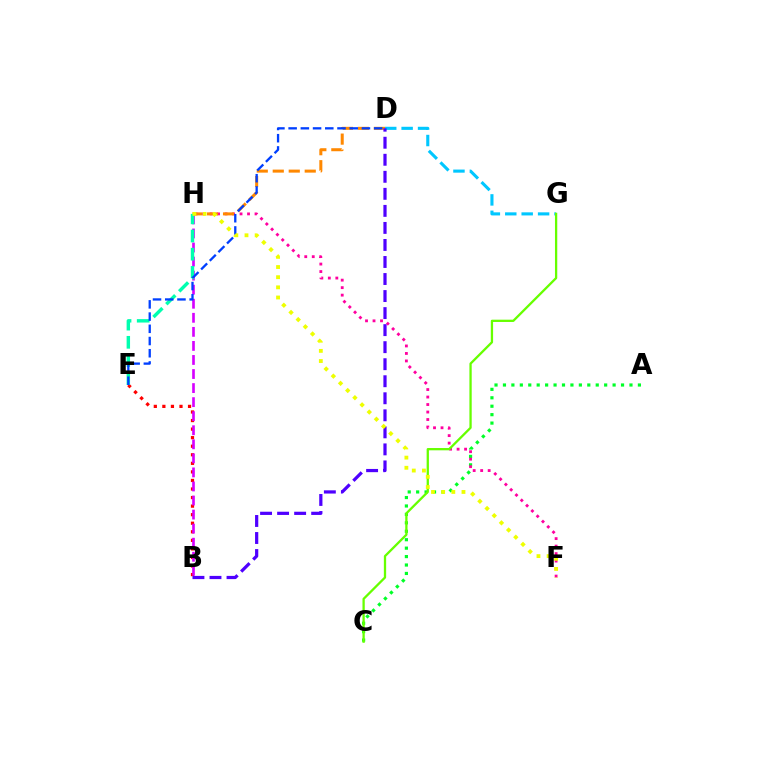{('A', 'C'): [{'color': '#00ff27', 'line_style': 'dotted', 'thickness': 2.29}], ('F', 'H'): [{'color': '#ff00a0', 'line_style': 'dotted', 'thickness': 2.04}, {'color': '#eeff00', 'line_style': 'dotted', 'thickness': 2.76}], ('D', 'H'): [{'color': '#ff8800', 'line_style': 'dashed', 'thickness': 2.17}], ('B', 'E'): [{'color': '#ff0000', 'line_style': 'dotted', 'thickness': 2.32}], ('D', 'G'): [{'color': '#00c7ff', 'line_style': 'dashed', 'thickness': 2.23}], ('C', 'G'): [{'color': '#66ff00', 'line_style': 'solid', 'thickness': 1.65}], ('B', 'D'): [{'color': '#4f00ff', 'line_style': 'dashed', 'thickness': 2.31}], ('B', 'H'): [{'color': '#d600ff', 'line_style': 'dashed', 'thickness': 1.91}], ('E', 'H'): [{'color': '#00ffaf', 'line_style': 'dashed', 'thickness': 2.47}], ('D', 'E'): [{'color': '#003fff', 'line_style': 'dashed', 'thickness': 1.66}]}